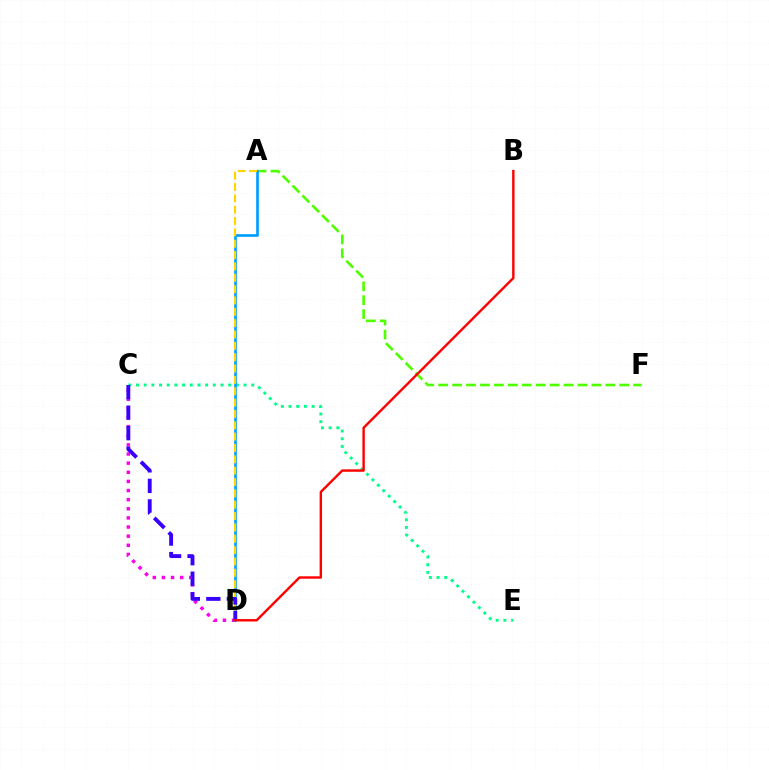{('A', 'F'): [{'color': '#4fff00', 'line_style': 'dashed', 'thickness': 1.89}], ('C', 'D'): [{'color': '#ff00ed', 'line_style': 'dotted', 'thickness': 2.48}, {'color': '#3700ff', 'line_style': 'dashed', 'thickness': 2.79}], ('C', 'E'): [{'color': '#00ff86', 'line_style': 'dotted', 'thickness': 2.09}], ('A', 'D'): [{'color': '#009eff', 'line_style': 'solid', 'thickness': 1.92}, {'color': '#ffd500', 'line_style': 'dashed', 'thickness': 1.54}], ('B', 'D'): [{'color': '#ff0000', 'line_style': 'solid', 'thickness': 1.74}]}